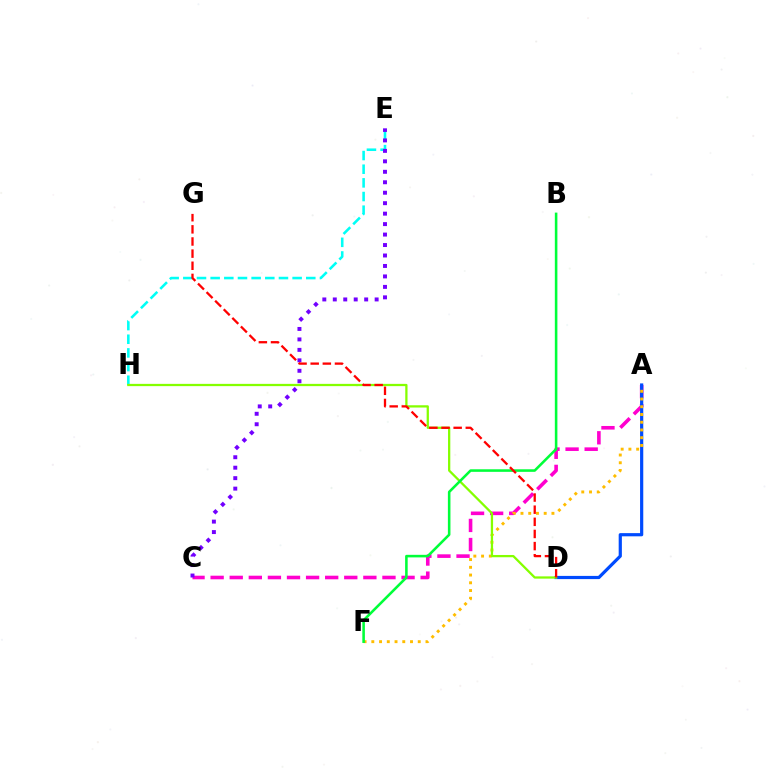{('E', 'H'): [{'color': '#00fff6', 'line_style': 'dashed', 'thickness': 1.86}], ('A', 'C'): [{'color': '#ff00cf', 'line_style': 'dashed', 'thickness': 2.59}], ('A', 'D'): [{'color': '#004bff', 'line_style': 'solid', 'thickness': 2.3}], ('A', 'F'): [{'color': '#ffbd00', 'line_style': 'dotted', 'thickness': 2.1}], ('C', 'E'): [{'color': '#7200ff', 'line_style': 'dotted', 'thickness': 2.84}], ('D', 'H'): [{'color': '#84ff00', 'line_style': 'solid', 'thickness': 1.63}], ('B', 'F'): [{'color': '#00ff39', 'line_style': 'solid', 'thickness': 1.85}], ('D', 'G'): [{'color': '#ff0000', 'line_style': 'dashed', 'thickness': 1.65}]}